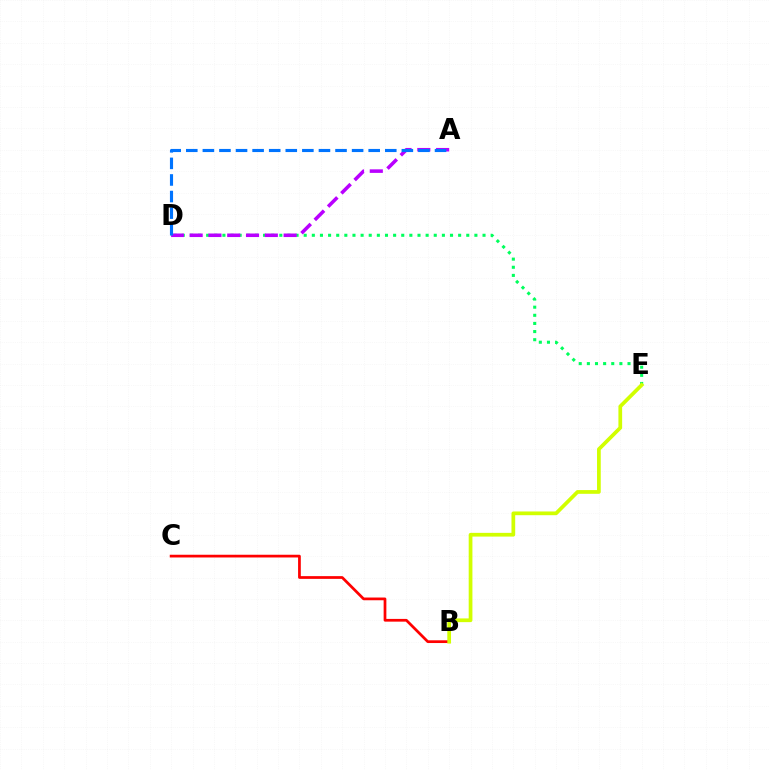{('B', 'C'): [{'color': '#ff0000', 'line_style': 'solid', 'thickness': 1.97}], ('D', 'E'): [{'color': '#00ff5c', 'line_style': 'dotted', 'thickness': 2.21}], ('B', 'E'): [{'color': '#d1ff00', 'line_style': 'solid', 'thickness': 2.68}], ('A', 'D'): [{'color': '#b900ff', 'line_style': 'dashed', 'thickness': 2.55}, {'color': '#0074ff', 'line_style': 'dashed', 'thickness': 2.25}]}